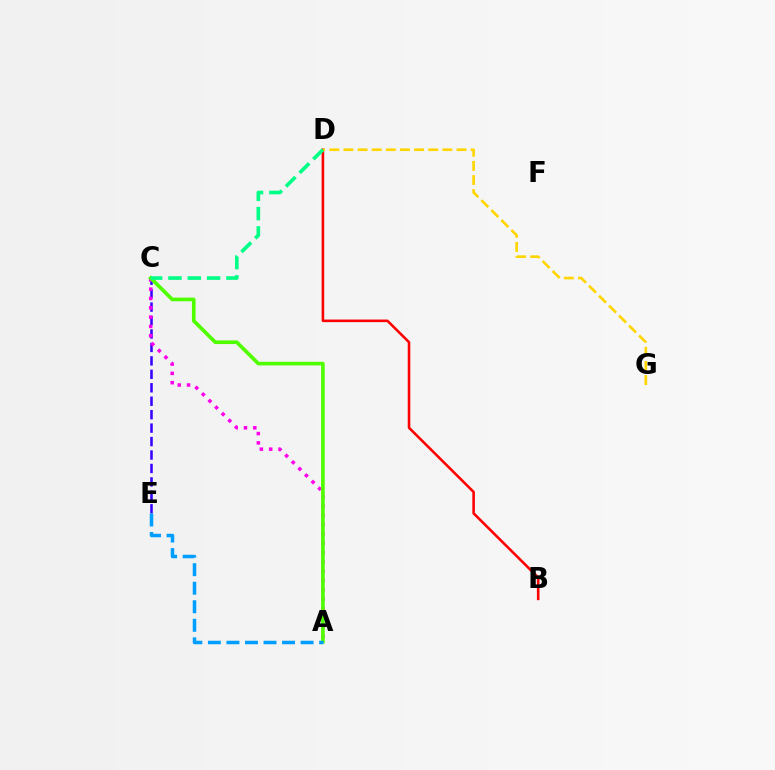{('C', 'E'): [{'color': '#3700ff', 'line_style': 'dashed', 'thickness': 1.83}], ('A', 'C'): [{'color': '#ff00ed', 'line_style': 'dotted', 'thickness': 2.53}, {'color': '#4fff00', 'line_style': 'solid', 'thickness': 2.63}], ('A', 'E'): [{'color': '#009eff', 'line_style': 'dashed', 'thickness': 2.52}], ('B', 'D'): [{'color': '#ff0000', 'line_style': 'solid', 'thickness': 1.85}], ('D', 'G'): [{'color': '#ffd500', 'line_style': 'dashed', 'thickness': 1.92}], ('C', 'D'): [{'color': '#00ff86', 'line_style': 'dashed', 'thickness': 2.62}]}